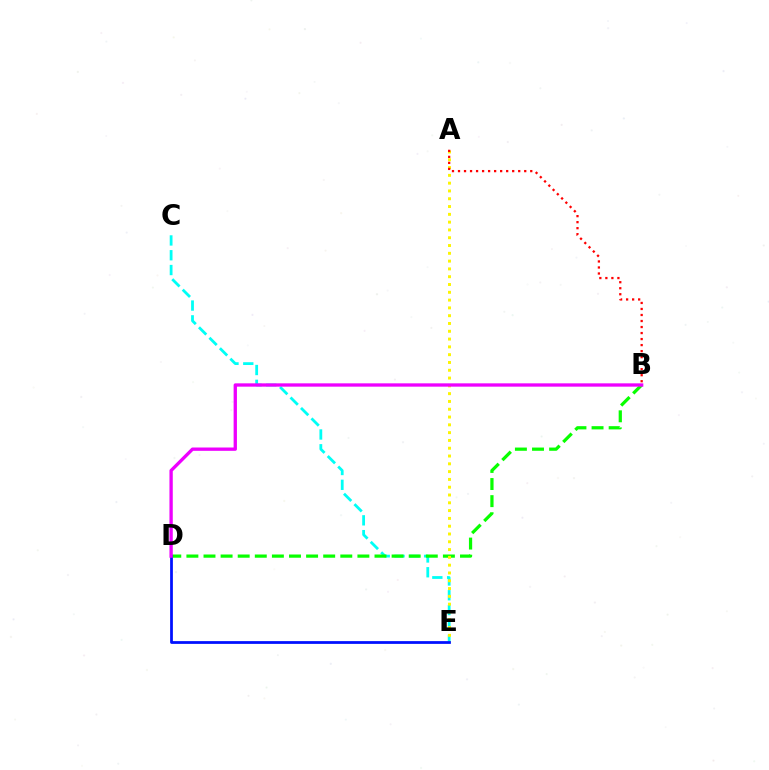{('C', 'E'): [{'color': '#00fff6', 'line_style': 'dashed', 'thickness': 2.01}], ('B', 'D'): [{'color': '#08ff00', 'line_style': 'dashed', 'thickness': 2.32}, {'color': '#ee00ff', 'line_style': 'solid', 'thickness': 2.39}], ('A', 'E'): [{'color': '#fcf500', 'line_style': 'dotted', 'thickness': 2.12}], ('A', 'B'): [{'color': '#ff0000', 'line_style': 'dotted', 'thickness': 1.64}], ('D', 'E'): [{'color': '#0010ff', 'line_style': 'solid', 'thickness': 1.99}]}